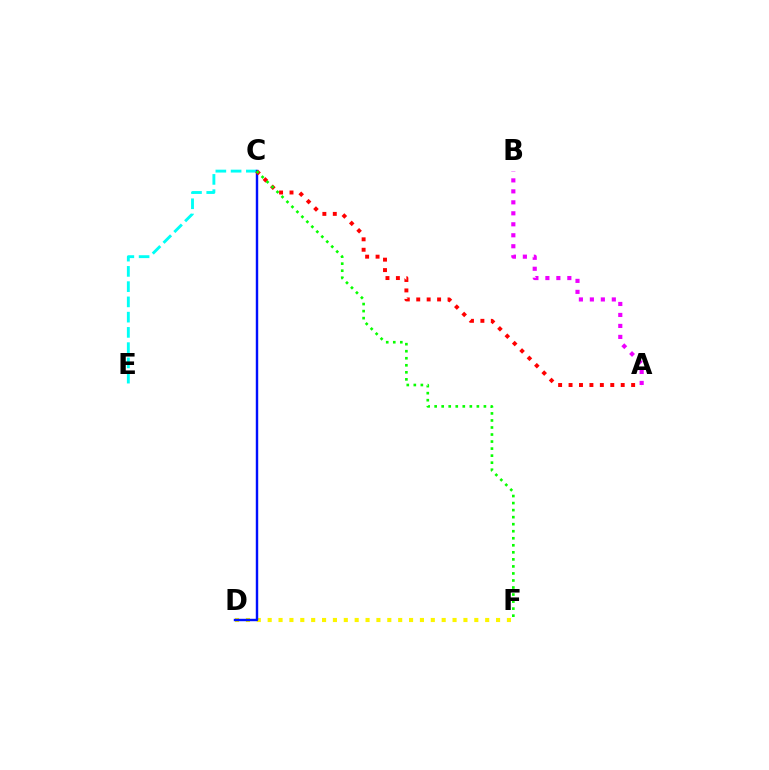{('D', 'F'): [{'color': '#fcf500', 'line_style': 'dotted', 'thickness': 2.95}], ('C', 'E'): [{'color': '#00fff6', 'line_style': 'dashed', 'thickness': 2.07}], ('C', 'D'): [{'color': '#0010ff', 'line_style': 'solid', 'thickness': 1.75}], ('A', 'C'): [{'color': '#ff0000', 'line_style': 'dotted', 'thickness': 2.83}], ('A', 'B'): [{'color': '#ee00ff', 'line_style': 'dotted', 'thickness': 2.98}], ('C', 'F'): [{'color': '#08ff00', 'line_style': 'dotted', 'thickness': 1.91}]}